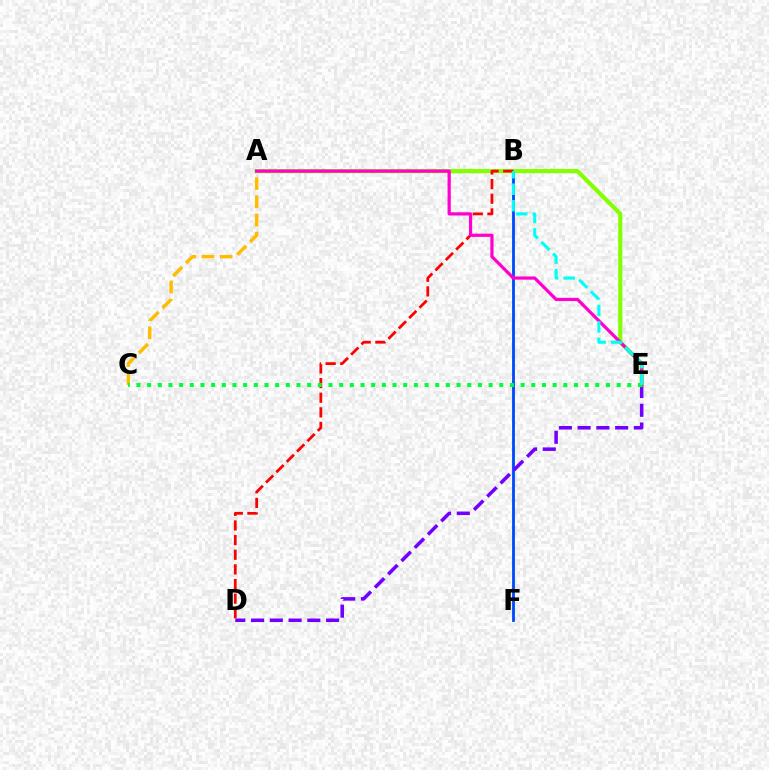{('B', 'F'): [{'color': '#004bff', 'line_style': 'solid', 'thickness': 2.04}], ('D', 'E'): [{'color': '#7200ff', 'line_style': 'dashed', 'thickness': 2.55}], ('A', 'E'): [{'color': '#84ff00', 'line_style': 'solid', 'thickness': 2.98}, {'color': '#ff00cf', 'line_style': 'solid', 'thickness': 2.31}], ('A', 'C'): [{'color': '#ffbd00', 'line_style': 'dashed', 'thickness': 2.48}], ('B', 'D'): [{'color': '#ff0000', 'line_style': 'dashed', 'thickness': 1.99}], ('C', 'E'): [{'color': '#00ff39', 'line_style': 'dotted', 'thickness': 2.9}], ('B', 'E'): [{'color': '#00fff6', 'line_style': 'dashed', 'thickness': 2.24}]}